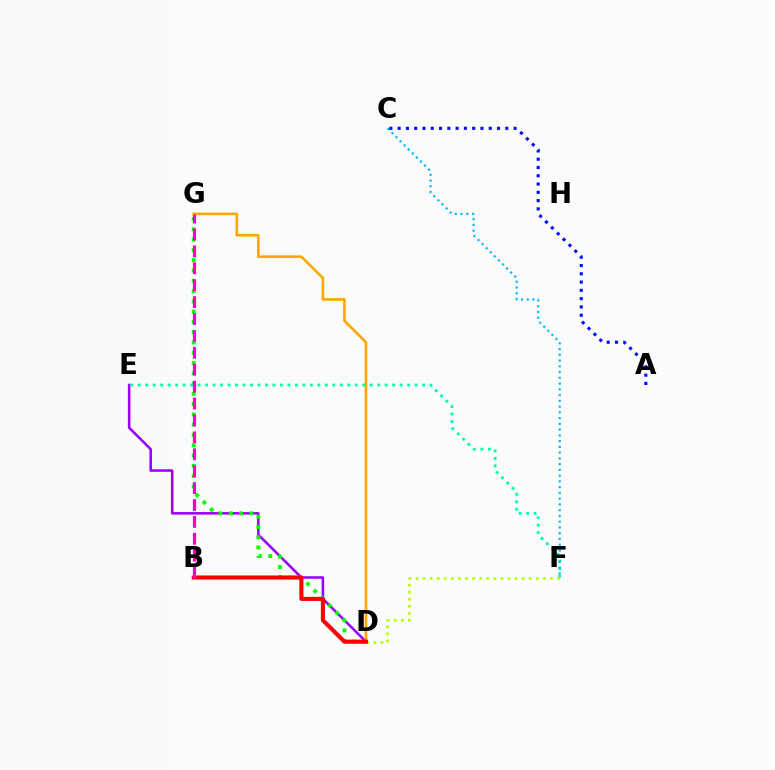{('D', 'E'): [{'color': '#9b00ff', 'line_style': 'solid', 'thickness': 1.84}], ('D', 'G'): [{'color': '#08ff00', 'line_style': 'dotted', 'thickness': 2.79}, {'color': '#ffa500', 'line_style': 'solid', 'thickness': 1.87}], ('D', 'F'): [{'color': '#b3ff00', 'line_style': 'dotted', 'thickness': 1.92}], ('B', 'D'): [{'color': '#ff0000', 'line_style': 'solid', 'thickness': 2.94}], ('E', 'F'): [{'color': '#00ff9d', 'line_style': 'dotted', 'thickness': 2.03}], ('C', 'F'): [{'color': '#00b5ff', 'line_style': 'dotted', 'thickness': 1.56}], ('B', 'G'): [{'color': '#ff00bd', 'line_style': 'dashed', 'thickness': 2.3}], ('A', 'C'): [{'color': '#0010ff', 'line_style': 'dotted', 'thickness': 2.25}]}